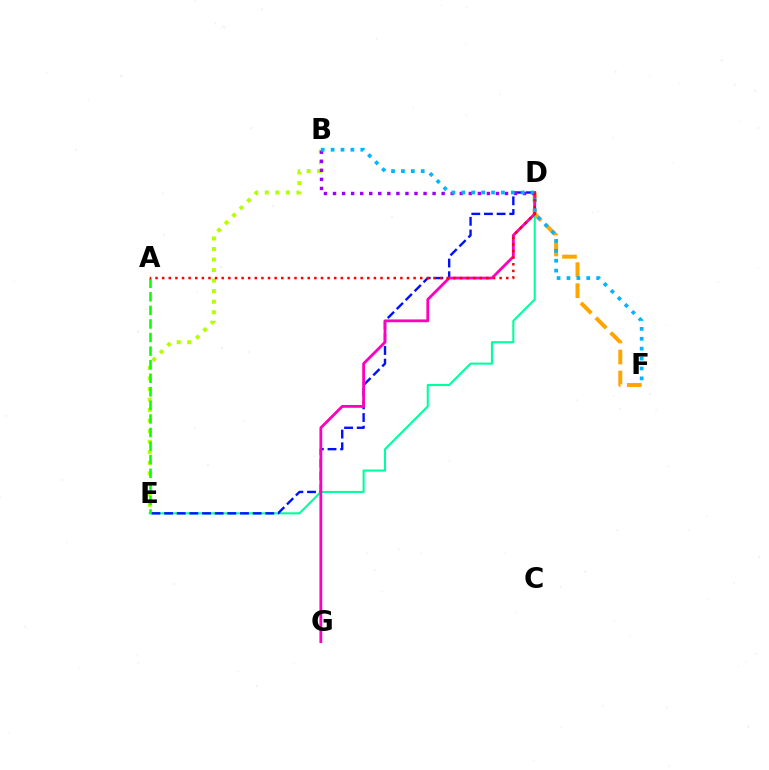{('D', 'F'): [{'color': '#ffa500', 'line_style': 'dashed', 'thickness': 2.86}], ('B', 'E'): [{'color': '#b3ff00', 'line_style': 'dotted', 'thickness': 2.86}], ('D', 'E'): [{'color': '#00ff9d', 'line_style': 'solid', 'thickness': 1.51}, {'color': '#0010ff', 'line_style': 'dashed', 'thickness': 1.72}], ('D', 'G'): [{'color': '#ff00bd', 'line_style': 'solid', 'thickness': 2.02}], ('B', 'D'): [{'color': '#9b00ff', 'line_style': 'dotted', 'thickness': 2.46}], ('B', 'F'): [{'color': '#00b5ff', 'line_style': 'dotted', 'thickness': 2.69}], ('A', 'E'): [{'color': '#08ff00', 'line_style': 'dashed', 'thickness': 1.84}], ('A', 'D'): [{'color': '#ff0000', 'line_style': 'dotted', 'thickness': 1.8}]}